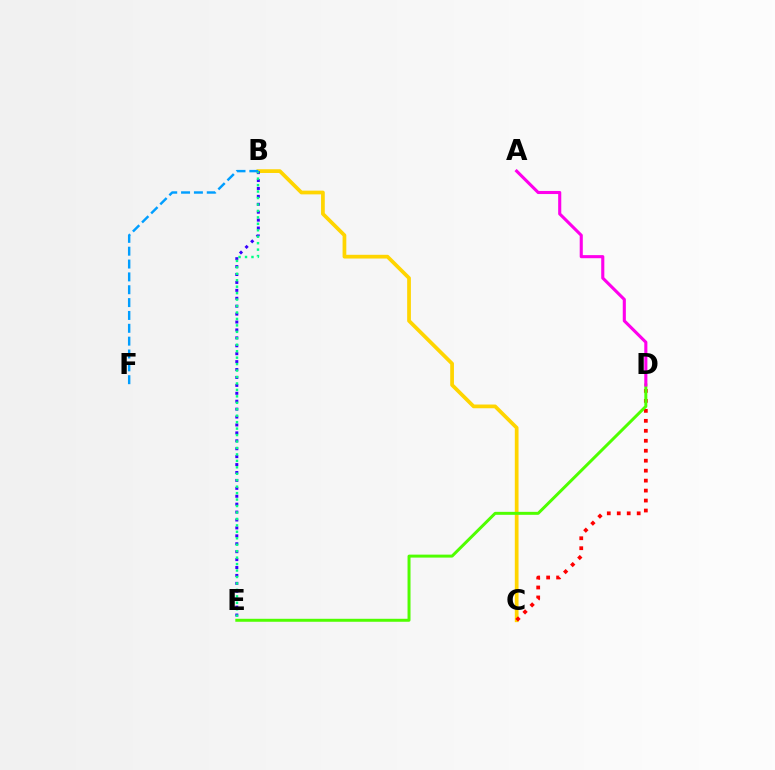{('B', 'C'): [{'color': '#ffd500', 'line_style': 'solid', 'thickness': 2.69}], ('B', 'E'): [{'color': '#3700ff', 'line_style': 'dotted', 'thickness': 2.15}, {'color': '#00ff86', 'line_style': 'dotted', 'thickness': 1.75}], ('C', 'D'): [{'color': '#ff0000', 'line_style': 'dotted', 'thickness': 2.71}], ('D', 'E'): [{'color': '#4fff00', 'line_style': 'solid', 'thickness': 2.14}], ('A', 'D'): [{'color': '#ff00ed', 'line_style': 'solid', 'thickness': 2.23}], ('B', 'F'): [{'color': '#009eff', 'line_style': 'dashed', 'thickness': 1.75}]}